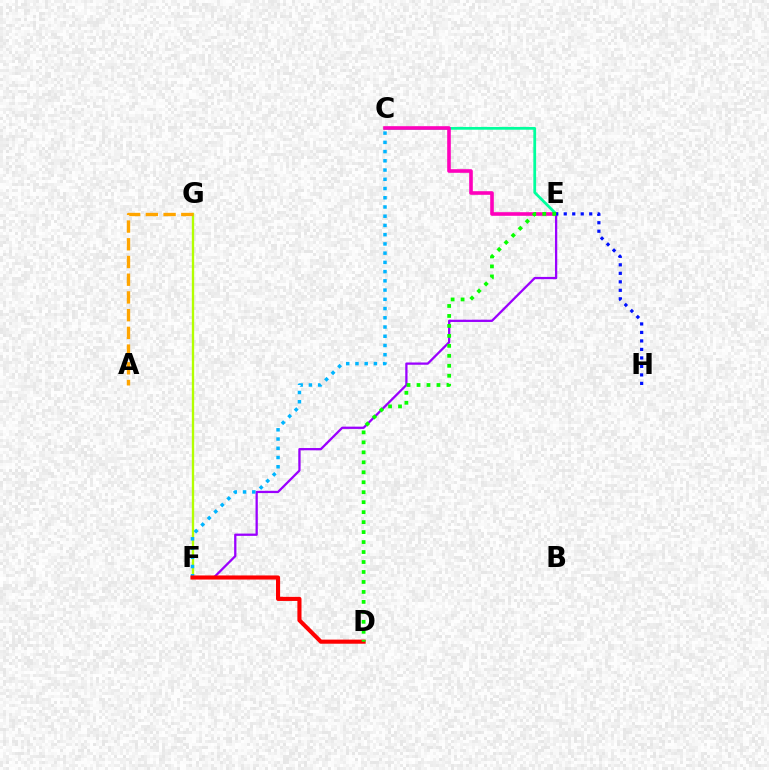{('C', 'E'): [{'color': '#00ff9d', 'line_style': 'solid', 'thickness': 1.99}, {'color': '#ff00bd', 'line_style': 'solid', 'thickness': 2.6}], ('F', 'G'): [{'color': '#b3ff00', 'line_style': 'solid', 'thickness': 1.68}], ('E', 'F'): [{'color': '#9b00ff', 'line_style': 'solid', 'thickness': 1.64}], ('C', 'F'): [{'color': '#00b5ff', 'line_style': 'dotted', 'thickness': 2.51}], ('D', 'F'): [{'color': '#ff0000', 'line_style': 'solid', 'thickness': 2.96}], ('A', 'G'): [{'color': '#ffa500', 'line_style': 'dashed', 'thickness': 2.41}], ('E', 'H'): [{'color': '#0010ff', 'line_style': 'dotted', 'thickness': 2.31}], ('D', 'E'): [{'color': '#08ff00', 'line_style': 'dotted', 'thickness': 2.71}]}